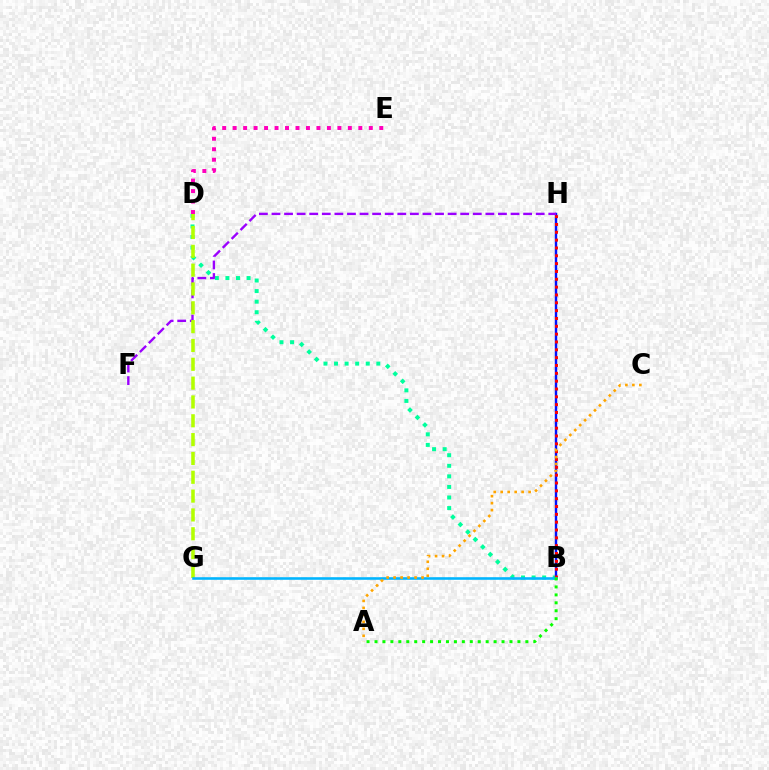{('B', 'D'): [{'color': '#00ff9d', 'line_style': 'dotted', 'thickness': 2.87}], ('B', 'H'): [{'color': '#0010ff', 'line_style': 'solid', 'thickness': 1.74}, {'color': '#ff0000', 'line_style': 'dotted', 'thickness': 2.13}], ('F', 'H'): [{'color': '#9b00ff', 'line_style': 'dashed', 'thickness': 1.71}], ('D', 'G'): [{'color': '#b3ff00', 'line_style': 'dashed', 'thickness': 2.56}], ('B', 'G'): [{'color': '#00b5ff', 'line_style': 'solid', 'thickness': 1.86}], ('D', 'E'): [{'color': '#ff00bd', 'line_style': 'dotted', 'thickness': 2.85}], ('A', 'C'): [{'color': '#ffa500', 'line_style': 'dotted', 'thickness': 1.9}], ('A', 'B'): [{'color': '#08ff00', 'line_style': 'dotted', 'thickness': 2.16}]}